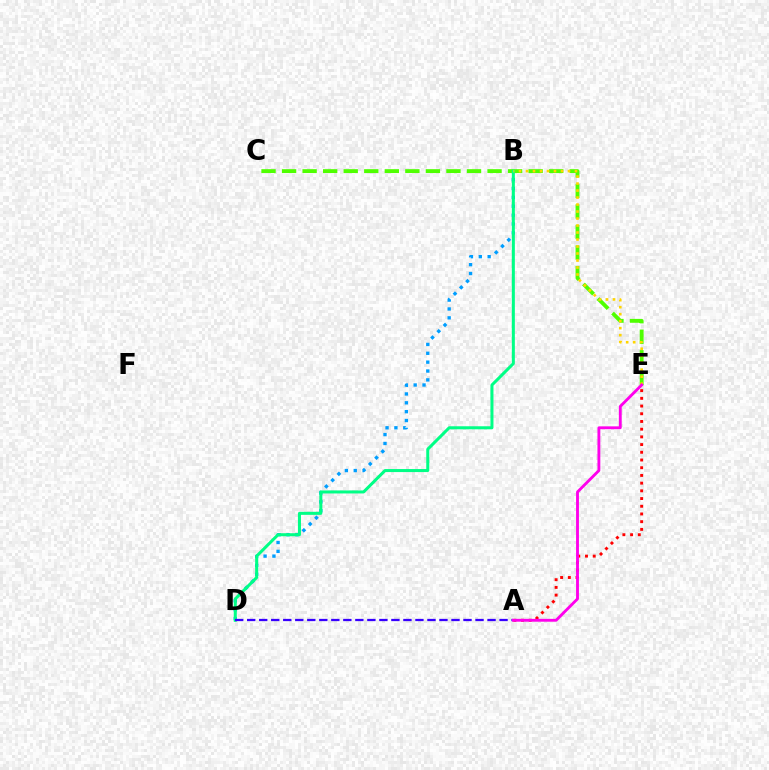{('B', 'D'): [{'color': '#009eff', 'line_style': 'dotted', 'thickness': 2.41}, {'color': '#00ff86', 'line_style': 'solid', 'thickness': 2.18}], ('A', 'E'): [{'color': '#ff0000', 'line_style': 'dotted', 'thickness': 2.09}, {'color': '#ff00ed', 'line_style': 'solid', 'thickness': 2.06}], ('C', 'E'): [{'color': '#4fff00', 'line_style': 'dashed', 'thickness': 2.79}], ('B', 'E'): [{'color': '#ffd500', 'line_style': 'dotted', 'thickness': 1.9}], ('A', 'D'): [{'color': '#3700ff', 'line_style': 'dashed', 'thickness': 1.63}]}